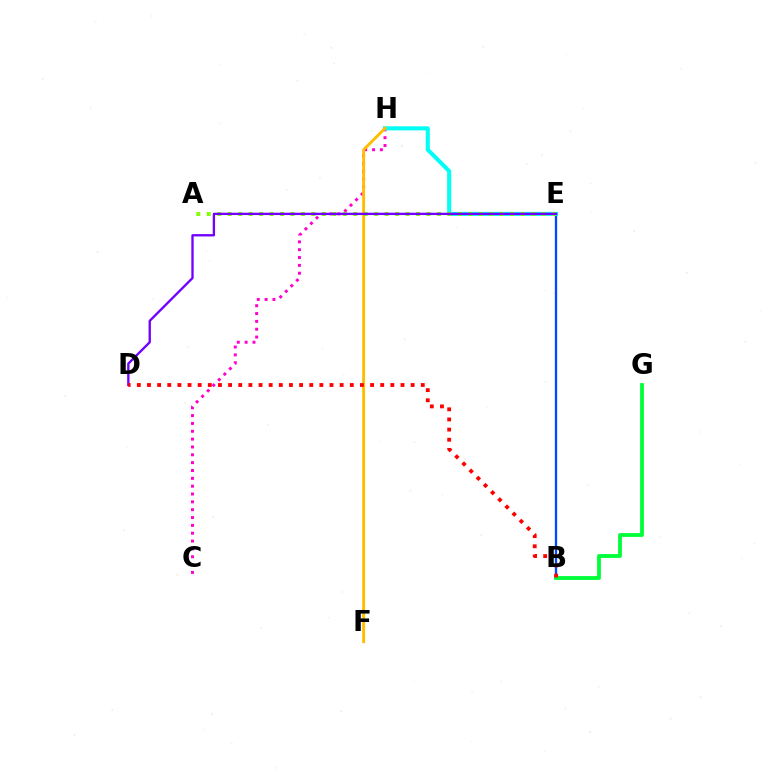{('C', 'H'): [{'color': '#ff00cf', 'line_style': 'dotted', 'thickness': 2.13}], ('B', 'E'): [{'color': '#004bff', 'line_style': 'solid', 'thickness': 1.67}], ('E', 'H'): [{'color': '#00fff6', 'line_style': 'solid', 'thickness': 2.92}], ('B', 'G'): [{'color': '#00ff39', 'line_style': 'solid', 'thickness': 2.75}], ('F', 'H'): [{'color': '#ffbd00', 'line_style': 'solid', 'thickness': 2.07}], ('A', 'E'): [{'color': '#84ff00', 'line_style': 'dotted', 'thickness': 2.84}], ('D', 'E'): [{'color': '#7200ff', 'line_style': 'solid', 'thickness': 1.68}], ('B', 'D'): [{'color': '#ff0000', 'line_style': 'dotted', 'thickness': 2.76}]}